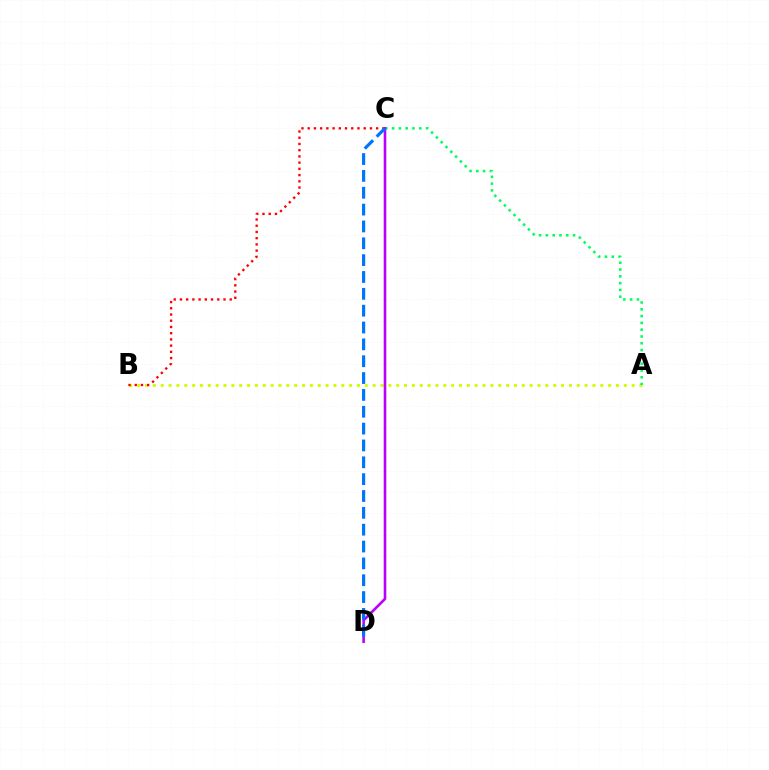{('A', 'B'): [{'color': '#d1ff00', 'line_style': 'dotted', 'thickness': 2.13}], ('B', 'C'): [{'color': '#ff0000', 'line_style': 'dotted', 'thickness': 1.69}], ('A', 'C'): [{'color': '#00ff5c', 'line_style': 'dotted', 'thickness': 1.85}], ('C', 'D'): [{'color': '#b900ff', 'line_style': 'solid', 'thickness': 1.88}, {'color': '#0074ff', 'line_style': 'dashed', 'thickness': 2.29}]}